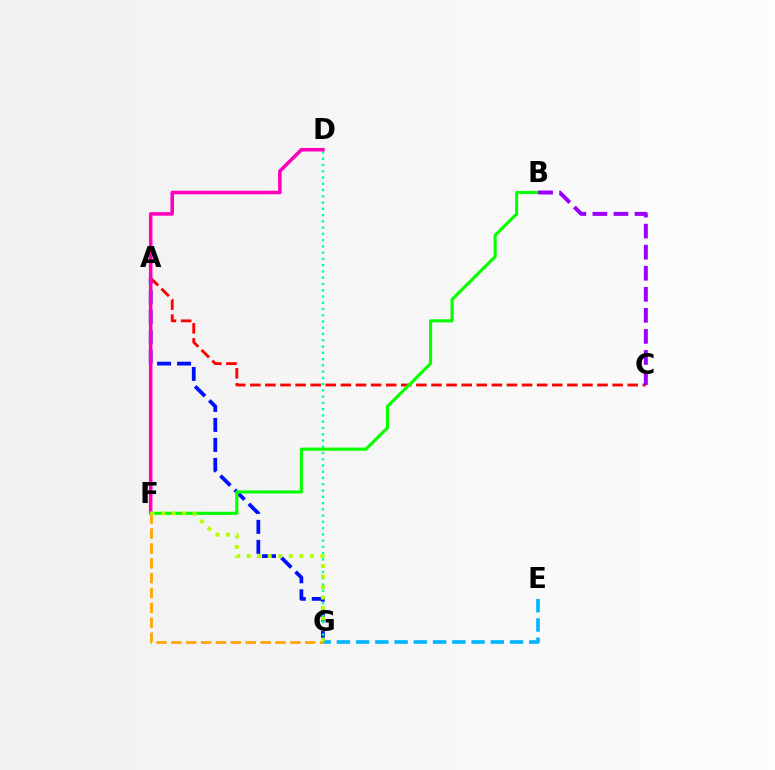{('A', 'G'): [{'color': '#0010ff', 'line_style': 'dashed', 'thickness': 2.71}], ('D', 'G'): [{'color': '#00ff9d', 'line_style': 'dotted', 'thickness': 1.7}], ('E', 'G'): [{'color': '#00b5ff', 'line_style': 'dashed', 'thickness': 2.61}], ('A', 'C'): [{'color': '#ff0000', 'line_style': 'dashed', 'thickness': 2.05}], ('D', 'F'): [{'color': '#ff00bd', 'line_style': 'solid', 'thickness': 2.55}], ('B', 'F'): [{'color': '#08ff00', 'line_style': 'solid', 'thickness': 2.25}], ('F', 'G'): [{'color': '#ffa500', 'line_style': 'dashed', 'thickness': 2.02}, {'color': '#b3ff00', 'line_style': 'dotted', 'thickness': 2.86}], ('B', 'C'): [{'color': '#9b00ff', 'line_style': 'dashed', 'thickness': 2.86}]}